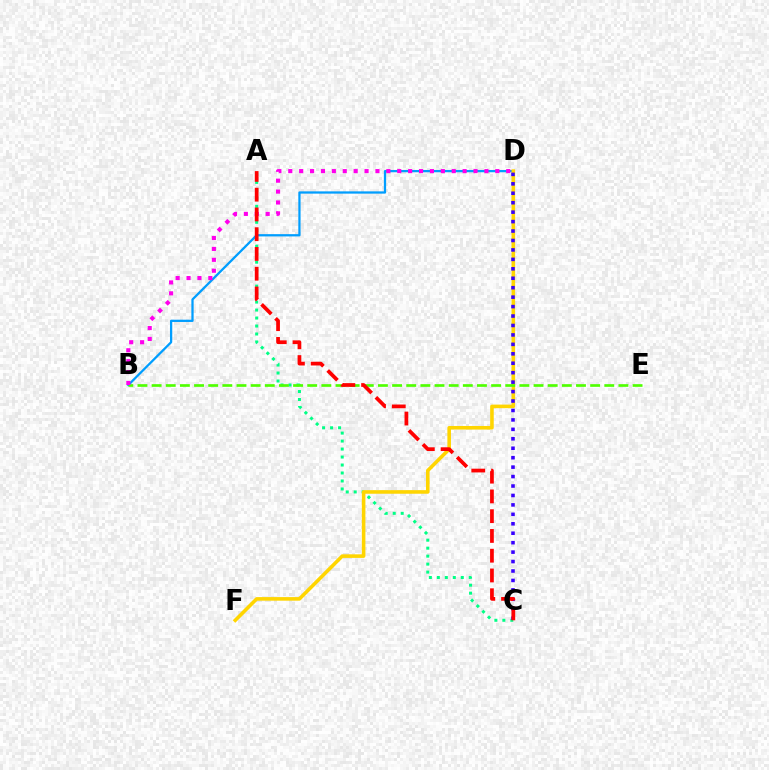{('A', 'C'): [{'color': '#00ff86', 'line_style': 'dotted', 'thickness': 2.17}, {'color': '#ff0000', 'line_style': 'dashed', 'thickness': 2.69}], ('B', 'D'): [{'color': '#009eff', 'line_style': 'solid', 'thickness': 1.63}, {'color': '#ff00ed', 'line_style': 'dotted', 'thickness': 2.96}], ('D', 'F'): [{'color': '#ffd500', 'line_style': 'solid', 'thickness': 2.58}], ('B', 'E'): [{'color': '#4fff00', 'line_style': 'dashed', 'thickness': 1.92}], ('C', 'D'): [{'color': '#3700ff', 'line_style': 'dotted', 'thickness': 2.57}]}